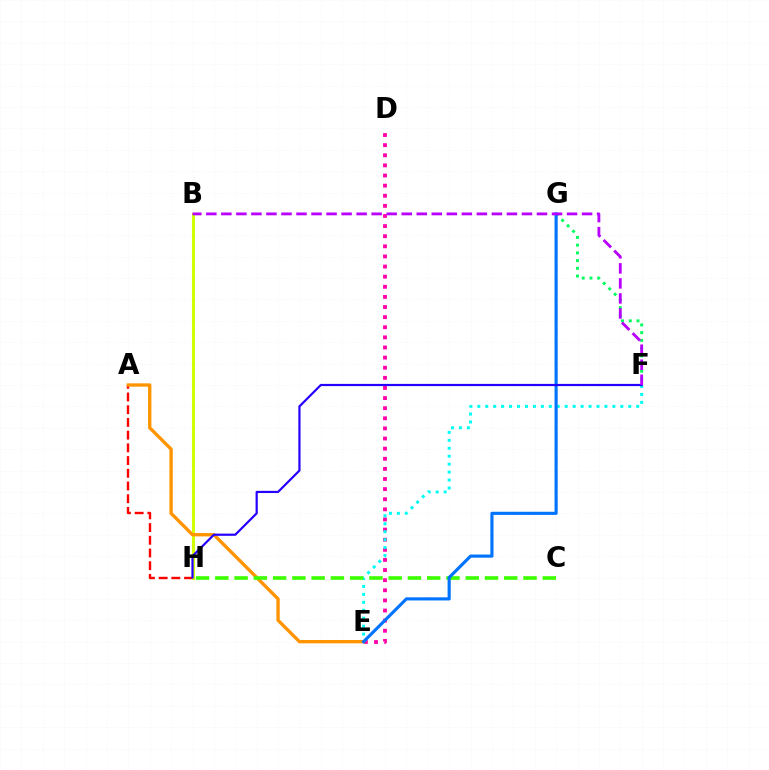{('D', 'E'): [{'color': '#ff00ac', 'line_style': 'dotted', 'thickness': 2.75}], ('E', 'F'): [{'color': '#00fff6', 'line_style': 'dotted', 'thickness': 2.16}], ('A', 'H'): [{'color': '#ff0000', 'line_style': 'dashed', 'thickness': 1.73}], ('B', 'H'): [{'color': '#d1ff00', 'line_style': 'solid', 'thickness': 2.22}], ('F', 'G'): [{'color': '#00ff5c', 'line_style': 'dotted', 'thickness': 2.1}], ('A', 'E'): [{'color': '#ff9400', 'line_style': 'solid', 'thickness': 2.41}], ('C', 'H'): [{'color': '#3dff00', 'line_style': 'dashed', 'thickness': 2.62}], ('E', 'G'): [{'color': '#0074ff', 'line_style': 'solid', 'thickness': 2.26}], ('F', 'H'): [{'color': '#2500ff', 'line_style': 'solid', 'thickness': 1.58}], ('B', 'F'): [{'color': '#b900ff', 'line_style': 'dashed', 'thickness': 2.04}]}